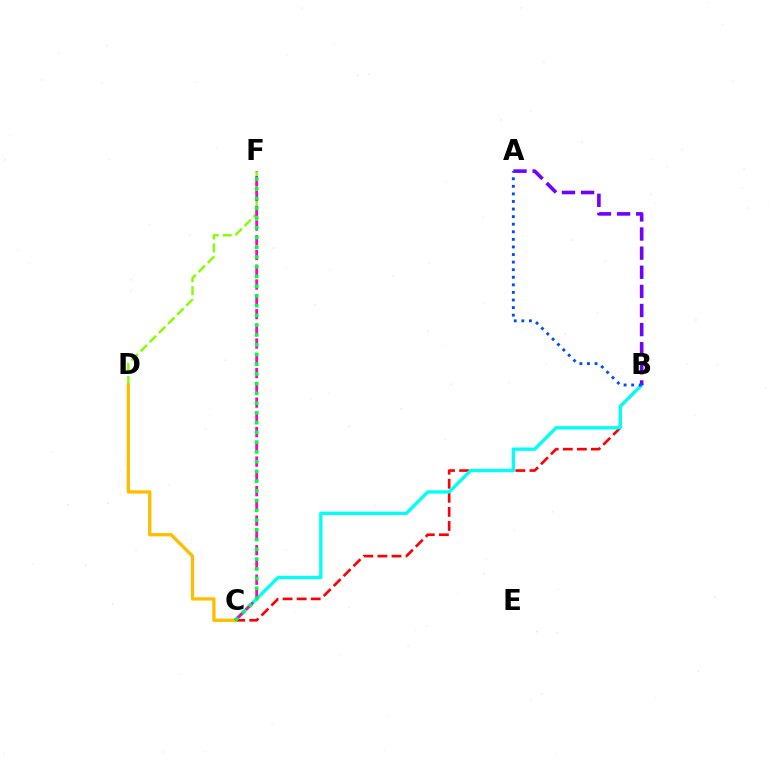{('B', 'C'): [{'color': '#ff0000', 'line_style': 'dashed', 'thickness': 1.91}, {'color': '#00fff6', 'line_style': 'solid', 'thickness': 2.41}], ('D', 'F'): [{'color': '#84ff00', 'line_style': 'dashed', 'thickness': 1.76}], ('A', 'B'): [{'color': '#7200ff', 'line_style': 'dashed', 'thickness': 2.6}, {'color': '#004bff', 'line_style': 'dotted', 'thickness': 2.06}], ('C', 'D'): [{'color': '#ffbd00', 'line_style': 'solid', 'thickness': 2.39}], ('C', 'F'): [{'color': '#ff00cf', 'line_style': 'dashed', 'thickness': 2.01}, {'color': '#00ff39', 'line_style': 'dotted', 'thickness': 2.65}]}